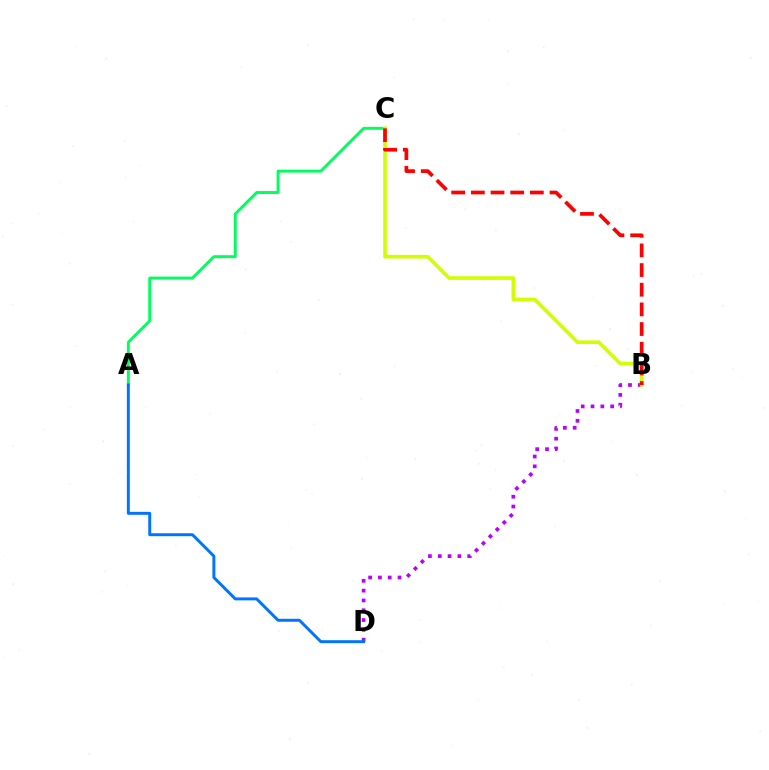{('A', 'C'): [{'color': '#00ff5c', 'line_style': 'solid', 'thickness': 2.1}], ('B', 'D'): [{'color': '#b900ff', 'line_style': 'dotted', 'thickness': 2.67}], ('B', 'C'): [{'color': '#d1ff00', 'line_style': 'solid', 'thickness': 2.62}, {'color': '#ff0000', 'line_style': 'dashed', 'thickness': 2.67}], ('A', 'D'): [{'color': '#0074ff', 'line_style': 'solid', 'thickness': 2.12}]}